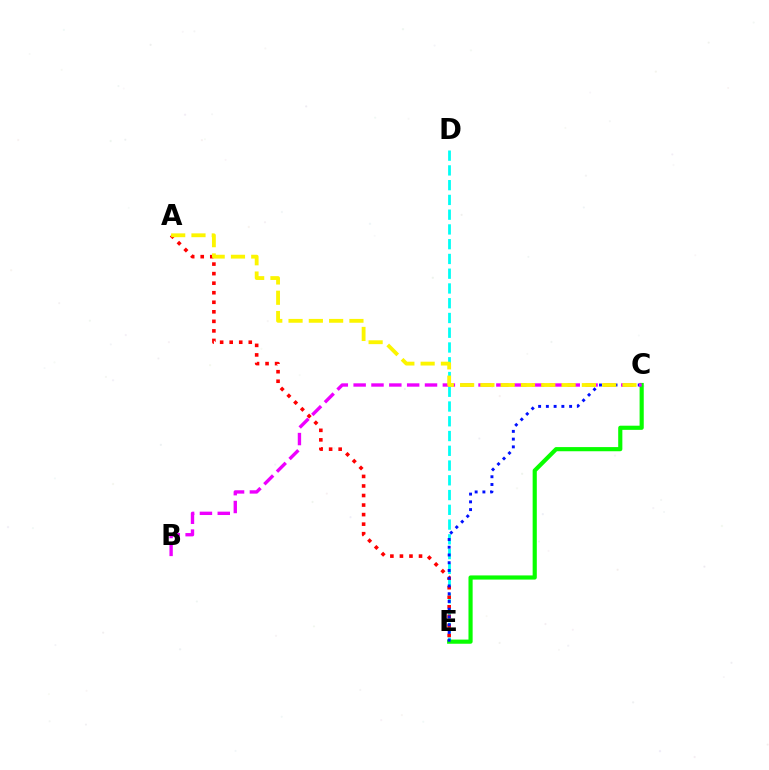{('D', 'E'): [{'color': '#00fff6', 'line_style': 'dashed', 'thickness': 2.0}], ('A', 'E'): [{'color': '#ff0000', 'line_style': 'dotted', 'thickness': 2.59}], ('C', 'E'): [{'color': '#08ff00', 'line_style': 'solid', 'thickness': 2.99}, {'color': '#0010ff', 'line_style': 'dotted', 'thickness': 2.11}], ('B', 'C'): [{'color': '#ee00ff', 'line_style': 'dashed', 'thickness': 2.42}], ('A', 'C'): [{'color': '#fcf500', 'line_style': 'dashed', 'thickness': 2.76}]}